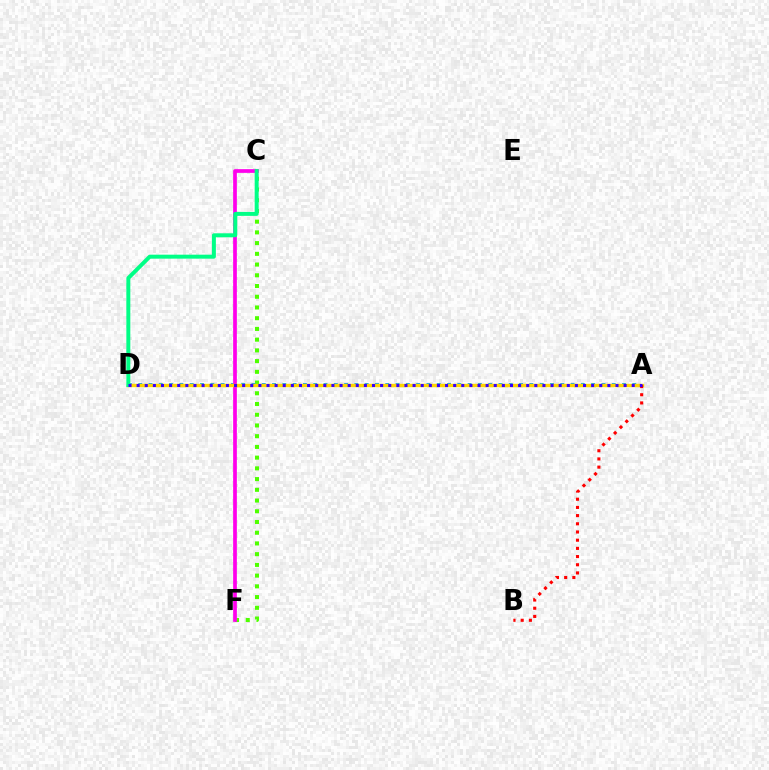{('C', 'F'): [{'color': '#4fff00', 'line_style': 'dotted', 'thickness': 2.91}, {'color': '#ff00ed', 'line_style': 'solid', 'thickness': 2.67}], ('A', 'D'): [{'color': '#009eff', 'line_style': 'dotted', 'thickness': 2.8}, {'color': '#ffd500', 'line_style': 'solid', 'thickness': 2.45}, {'color': '#3700ff', 'line_style': 'dotted', 'thickness': 2.21}], ('C', 'D'): [{'color': '#00ff86', 'line_style': 'solid', 'thickness': 2.85}], ('A', 'B'): [{'color': '#ff0000', 'line_style': 'dotted', 'thickness': 2.23}]}